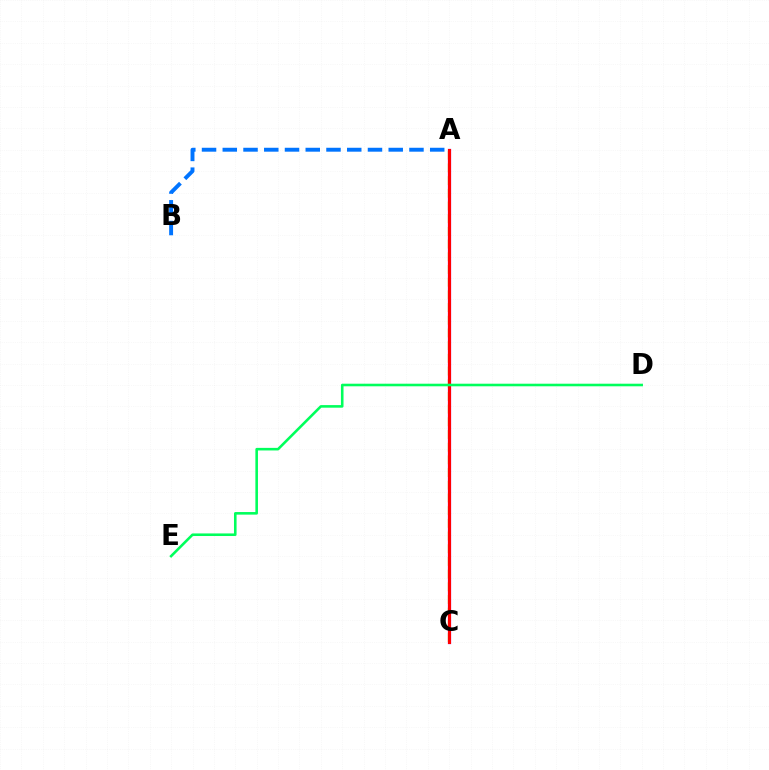{('A', 'C'): [{'color': '#d1ff00', 'line_style': 'dashed', 'thickness': 1.72}, {'color': '#b900ff', 'line_style': 'solid', 'thickness': 2.32}, {'color': '#ff0000', 'line_style': 'solid', 'thickness': 2.2}], ('D', 'E'): [{'color': '#00ff5c', 'line_style': 'solid', 'thickness': 1.86}], ('A', 'B'): [{'color': '#0074ff', 'line_style': 'dashed', 'thickness': 2.82}]}